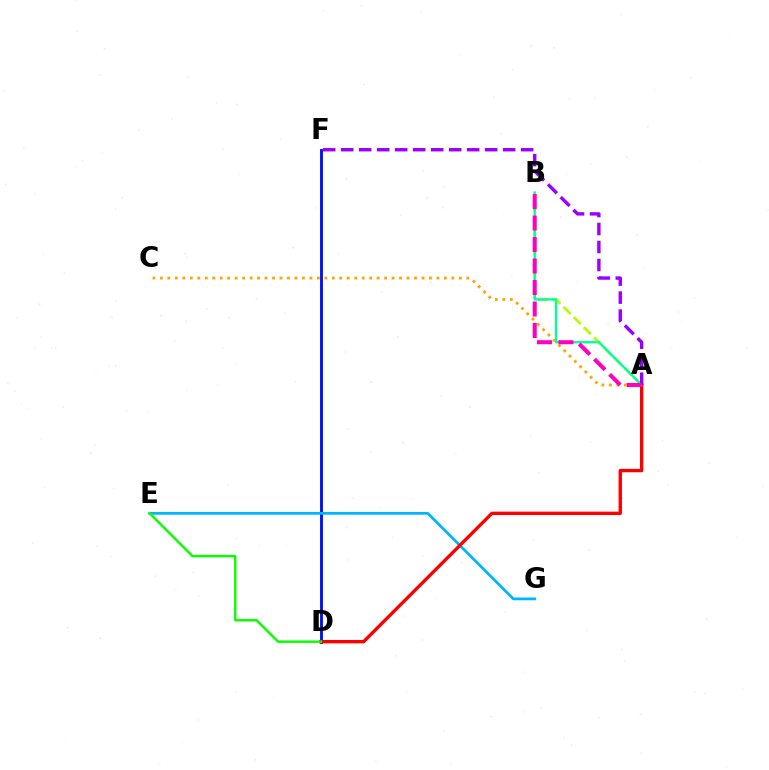{('A', 'B'): [{'color': '#b3ff00', 'line_style': 'dashed', 'thickness': 1.95}, {'color': '#00ff9d', 'line_style': 'solid', 'thickness': 1.69}, {'color': '#ff00bd', 'line_style': 'dashed', 'thickness': 2.92}], ('D', 'F'): [{'color': '#0010ff', 'line_style': 'solid', 'thickness': 2.07}], ('E', 'G'): [{'color': '#00b5ff', 'line_style': 'solid', 'thickness': 1.99}], ('A', 'D'): [{'color': '#ff0000', 'line_style': 'solid', 'thickness': 2.43}], ('D', 'E'): [{'color': '#08ff00', 'line_style': 'solid', 'thickness': 1.76}], ('A', 'C'): [{'color': '#ffa500', 'line_style': 'dotted', 'thickness': 2.03}], ('A', 'F'): [{'color': '#9b00ff', 'line_style': 'dashed', 'thickness': 2.44}]}